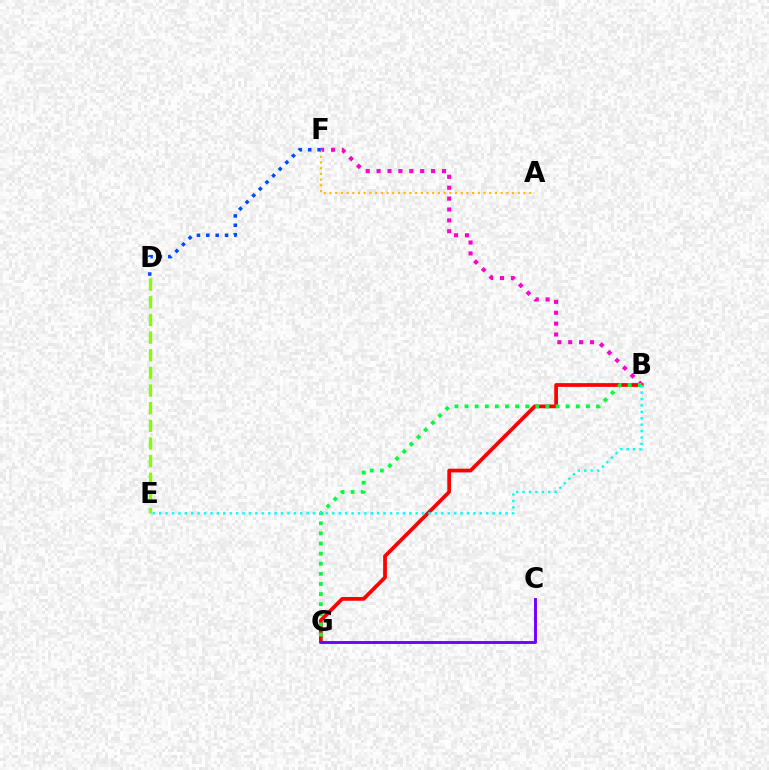{('B', 'G'): [{'color': '#ff0000', 'line_style': 'solid', 'thickness': 2.69}, {'color': '#00ff39', 'line_style': 'dotted', 'thickness': 2.75}], ('D', 'E'): [{'color': '#84ff00', 'line_style': 'dashed', 'thickness': 2.4}], ('C', 'G'): [{'color': '#7200ff', 'line_style': 'solid', 'thickness': 2.1}], ('B', 'F'): [{'color': '#ff00cf', 'line_style': 'dotted', 'thickness': 2.96}], ('A', 'F'): [{'color': '#ffbd00', 'line_style': 'dotted', 'thickness': 1.55}], ('B', 'E'): [{'color': '#00fff6', 'line_style': 'dotted', 'thickness': 1.74}], ('D', 'F'): [{'color': '#004bff', 'line_style': 'dotted', 'thickness': 2.55}]}